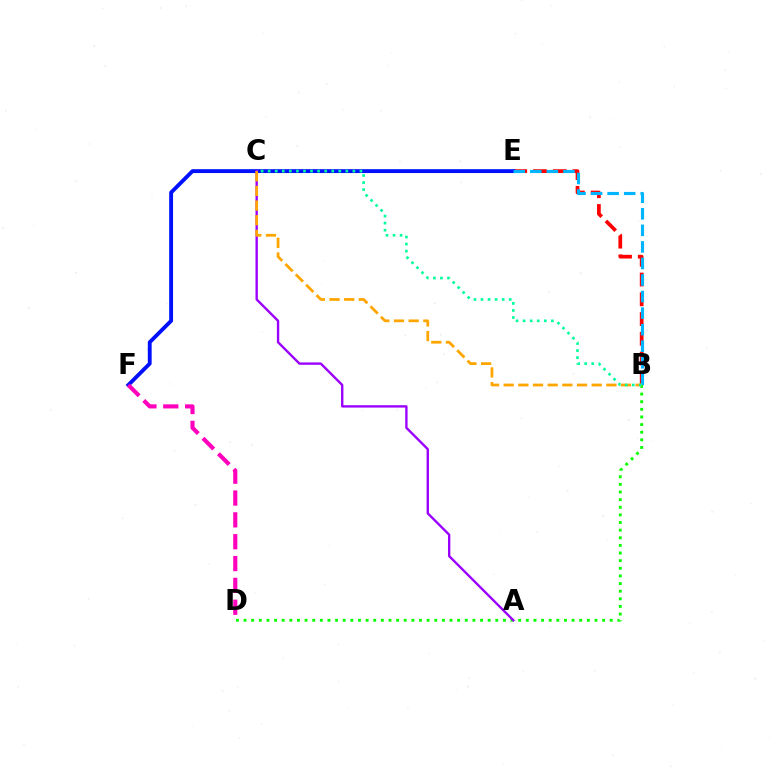{('B', 'E'): [{'color': '#ff0000', 'line_style': 'dashed', 'thickness': 2.68}, {'color': '#00b5ff', 'line_style': 'dashed', 'thickness': 2.25}], ('C', 'E'): [{'color': '#b3ff00', 'line_style': 'dashed', 'thickness': 1.92}], ('B', 'D'): [{'color': '#08ff00', 'line_style': 'dotted', 'thickness': 2.07}], ('E', 'F'): [{'color': '#0010ff', 'line_style': 'solid', 'thickness': 2.78}], ('A', 'C'): [{'color': '#9b00ff', 'line_style': 'solid', 'thickness': 1.71}], ('B', 'C'): [{'color': '#ffa500', 'line_style': 'dashed', 'thickness': 1.99}, {'color': '#00ff9d', 'line_style': 'dotted', 'thickness': 1.92}], ('D', 'F'): [{'color': '#ff00bd', 'line_style': 'dashed', 'thickness': 2.97}]}